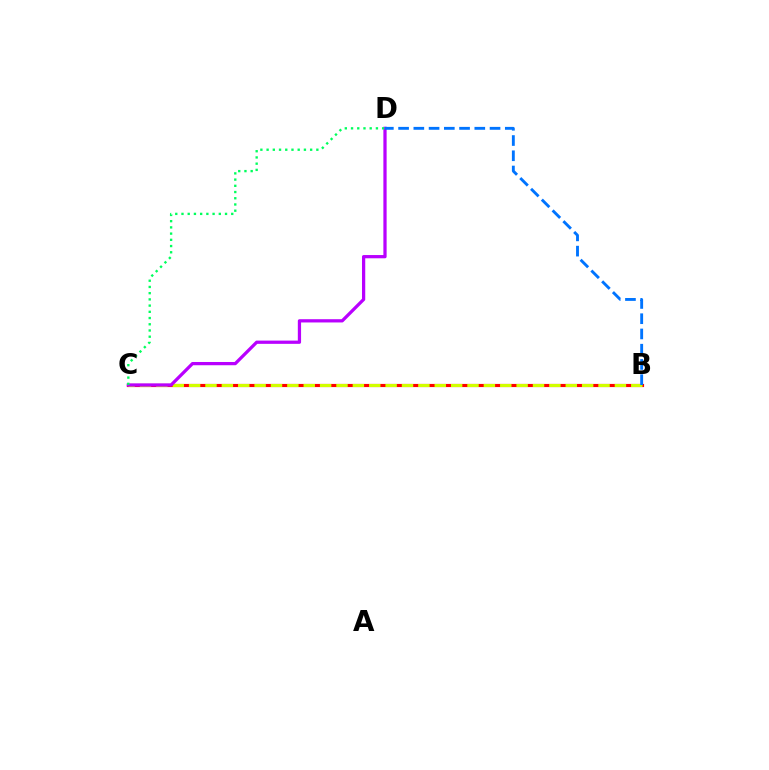{('B', 'C'): [{'color': '#ff0000', 'line_style': 'solid', 'thickness': 2.27}, {'color': '#d1ff00', 'line_style': 'dashed', 'thickness': 2.22}], ('C', 'D'): [{'color': '#b900ff', 'line_style': 'solid', 'thickness': 2.34}, {'color': '#00ff5c', 'line_style': 'dotted', 'thickness': 1.69}], ('B', 'D'): [{'color': '#0074ff', 'line_style': 'dashed', 'thickness': 2.07}]}